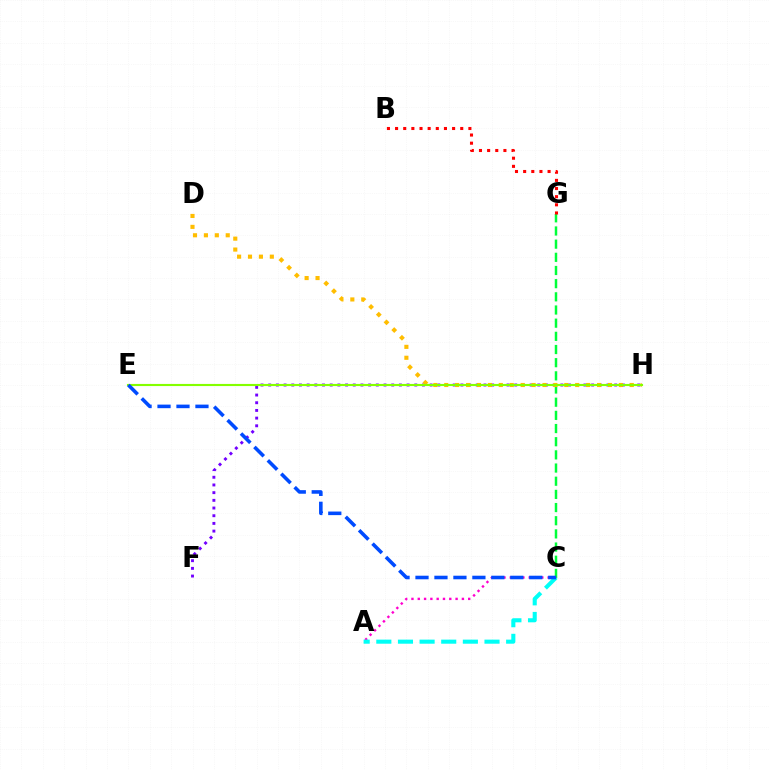{('C', 'G'): [{'color': '#00ff39', 'line_style': 'dashed', 'thickness': 1.79}], ('F', 'H'): [{'color': '#7200ff', 'line_style': 'dotted', 'thickness': 2.09}], ('A', 'C'): [{'color': '#ff00cf', 'line_style': 'dotted', 'thickness': 1.71}, {'color': '#00fff6', 'line_style': 'dashed', 'thickness': 2.94}], ('D', 'H'): [{'color': '#ffbd00', 'line_style': 'dotted', 'thickness': 2.97}], ('E', 'H'): [{'color': '#84ff00', 'line_style': 'solid', 'thickness': 1.53}], ('C', 'E'): [{'color': '#004bff', 'line_style': 'dashed', 'thickness': 2.58}], ('B', 'G'): [{'color': '#ff0000', 'line_style': 'dotted', 'thickness': 2.21}]}